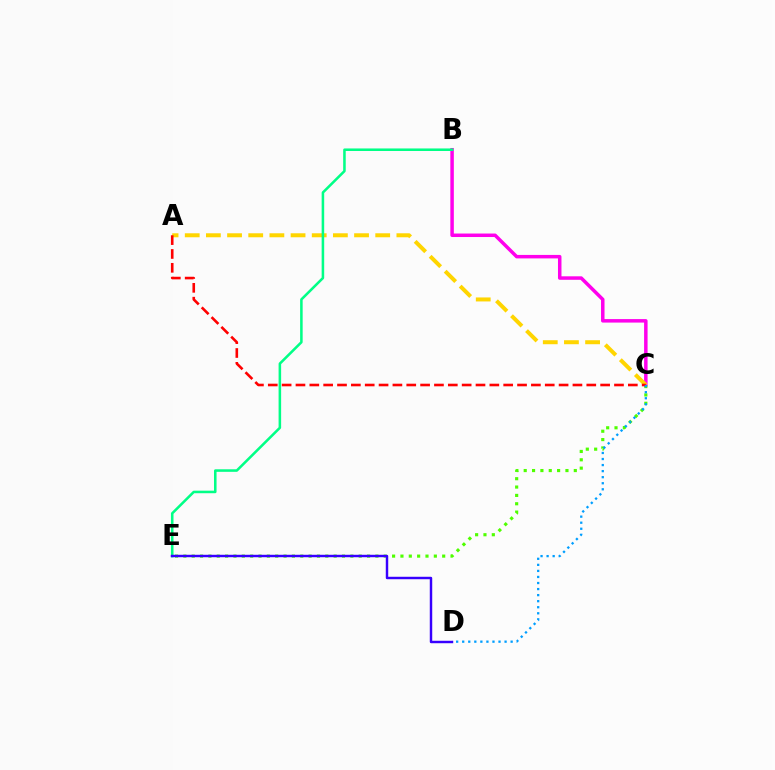{('B', 'C'): [{'color': '#ff00ed', 'line_style': 'solid', 'thickness': 2.51}], ('C', 'E'): [{'color': '#4fff00', 'line_style': 'dotted', 'thickness': 2.27}], ('A', 'C'): [{'color': '#ffd500', 'line_style': 'dashed', 'thickness': 2.88}, {'color': '#ff0000', 'line_style': 'dashed', 'thickness': 1.88}], ('C', 'D'): [{'color': '#009eff', 'line_style': 'dotted', 'thickness': 1.64}], ('B', 'E'): [{'color': '#00ff86', 'line_style': 'solid', 'thickness': 1.83}], ('D', 'E'): [{'color': '#3700ff', 'line_style': 'solid', 'thickness': 1.76}]}